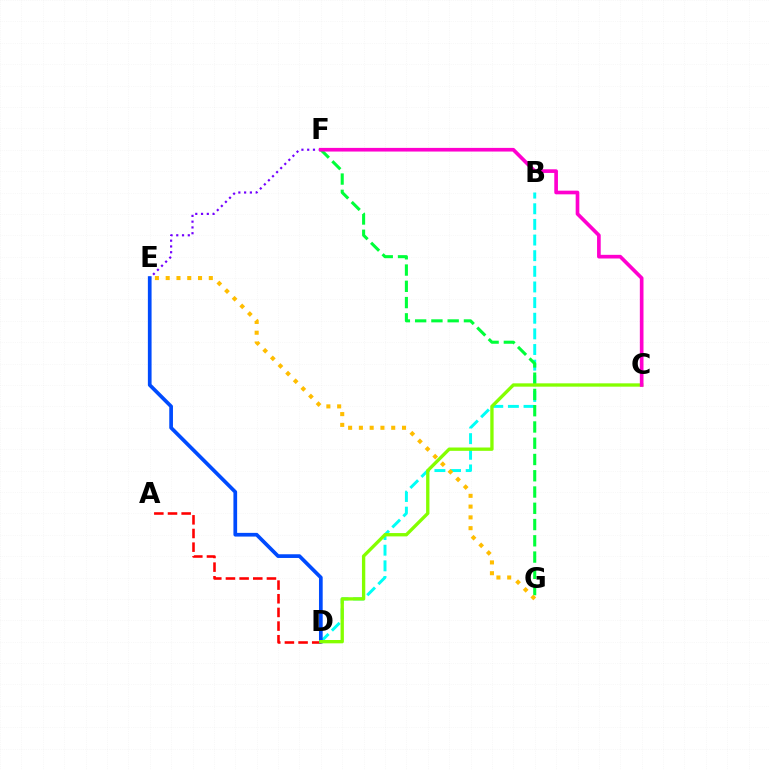{('A', 'D'): [{'color': '#ff0000', 'line_style': 'dashed', 'thickness': 1.86}], ('E', 'F'): [{'color': '#7200ff', 'line_style': 'dotted', 'thickness': 1.57}], ('B', 'D'): [{'color': '#00fff6', 'line_style': 'dashed', 'thickness': 2.12}], ('D', 'E'): [{'color': '#004bff', 'line_style': 'solid', 'thickness': 2.67}], ('F', 'G'): [{'color': '#00ff39', 'line_style': 'dashed', 'thickness': 2.21}], ('C', 'D'): [{'color': '#84ff00', 'line_style': 'solid', 'thickness': 2.4}], ('E', 'G'): [{'color': '#ffbd00', 'line_style': 'dotted', 'thickness': 2.93}], ('C', 'F'): [{'color': '#ff00cf', 'line_style': 'solid', 'thickness': 2.64}]}